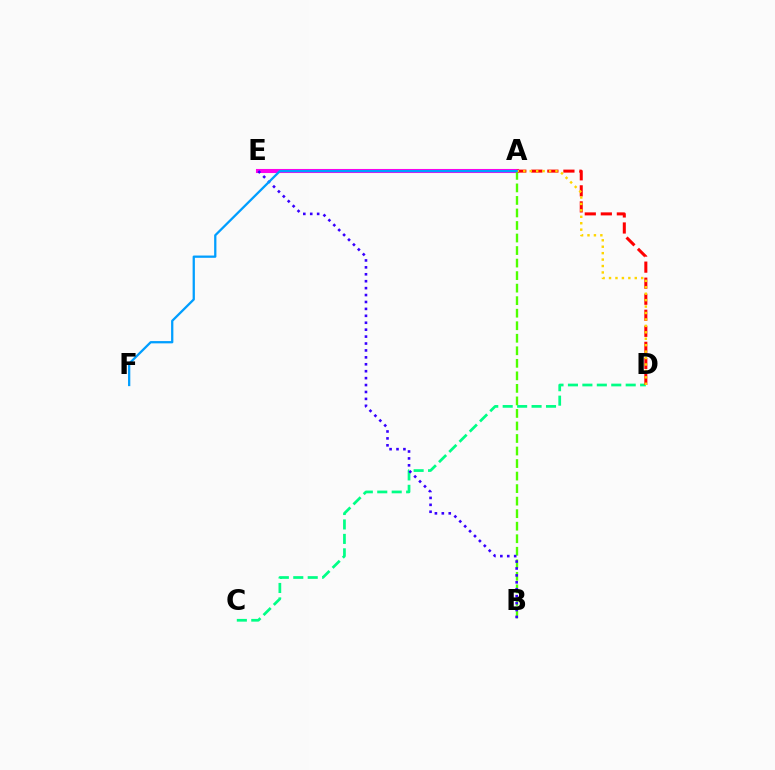{('A', 'E'): [{'color': '#ff00ed', 'line_style': 'solid', 'thickness': 2.93}], ('A', 'B'): [{'color': '#4fff00', 'line_style': 'dashed', 'thickness': 1.7}], ('C', 'D'): [{'color': '#00ff86', 'line_style': 'dashed', 'thickness': 1.96}], ('B', 'E'): [{'color': '#3700ff', 'line_style': 'dotted', 'thickness': 1.88}], ('A', 'D'): [{'color': '#ff0000', 'line_style': 'dashed', 'thickness': 2.18}, {'color': '#ffd500', 'line_style': 'dotted', 'thickness': 1.75}], ('A', 'F'): [{'color': '#009eff', 'line_style': 'solid', 'thickness': 1.64}]}